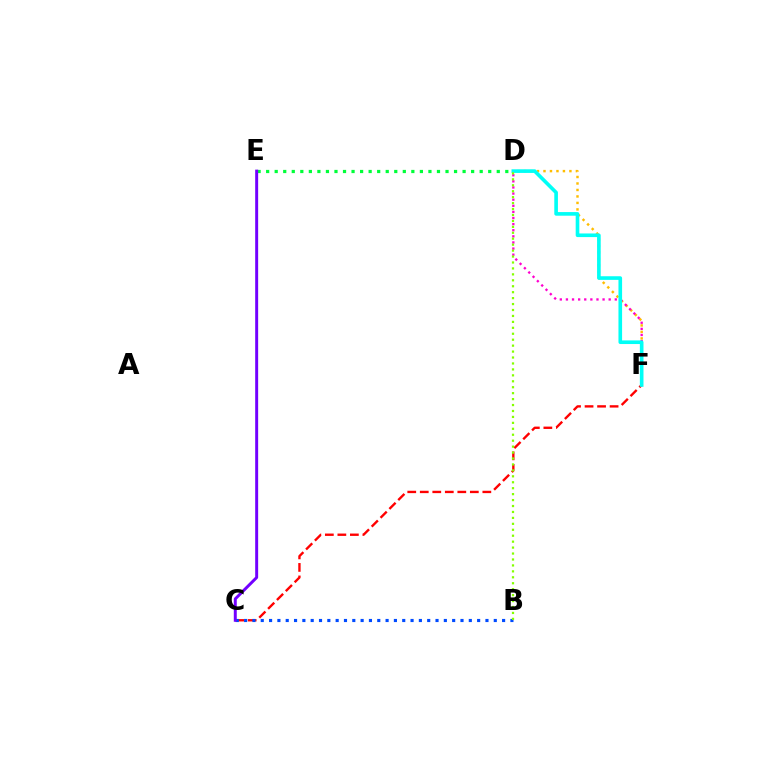{('D', 'F'): [{'color': '#ffbd00', 'line_style': 'dotted', 'thickness': 1.76}, {'color': '#ff00cf', 'line_style': 'dotted', 'thickness': 1.66}, {'color': '#00fff6', 'line_style': 'solid', 'thickness': 2.62}], ('C', 'F'): [{'color': '#ff0000', 'line_style': 'dashed', 'thickness': 1.7}], ('B', 'C'): [{'color': '#004bff', 'line_style': 'dotted', 'thickness': 2.26}], ('D', 'E'): [{'color': '#00ff39', 'line_style': 'dotted', 'thickness': 2.32}], ('B', 'D'): [{'color': '#84ff00', 'line_style': 'dotted', 'thickness': 1.61}], ('C', 'E'): [{'color': '#7200ff', 'line_style': 'solid', 'thickness': 2.13}]}